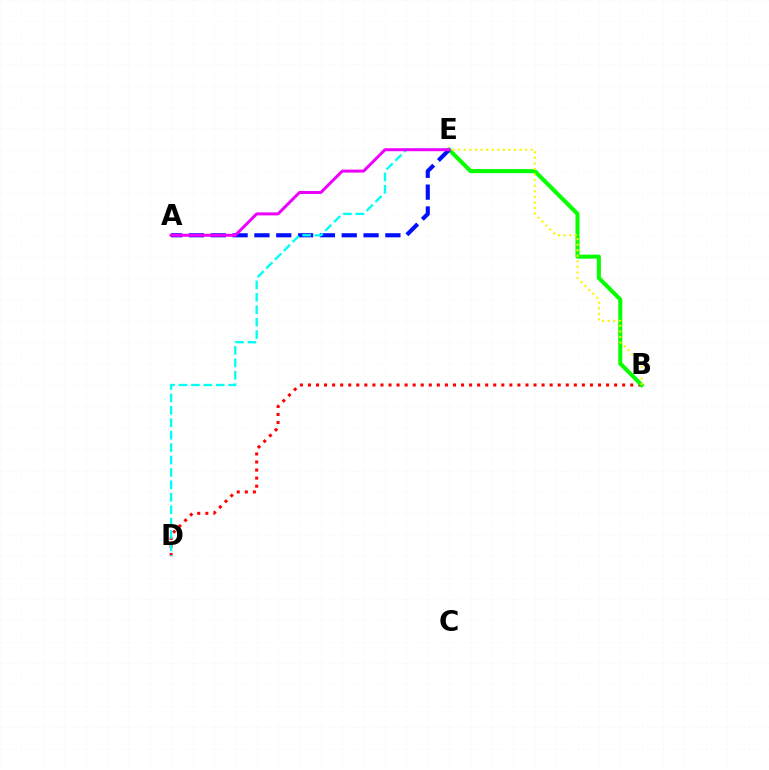{('B', 'D'): [{'color': '#ff0000', 'line_style': 'dotted', 'thickness': 2.19}], ('B', 'E'): [{'color': '#08ff00', 'line_style': 'solid', 'thickness': 2.91}, {'color': '#fcf500', 'line_style': 'dotted', 'thickness': 1.51}], ('A', 'E'): [{'color': '#0010ff', 'line_style': 'dashed', 'thickness': 2.97}, {'color': '#ee00ff', 'line_style': 'solid', 'thickness': 2.15}], ('D', 'E'): [{'color': '#00fff6', 'line_style': 'dashed', 'thickness': 1.69}]}